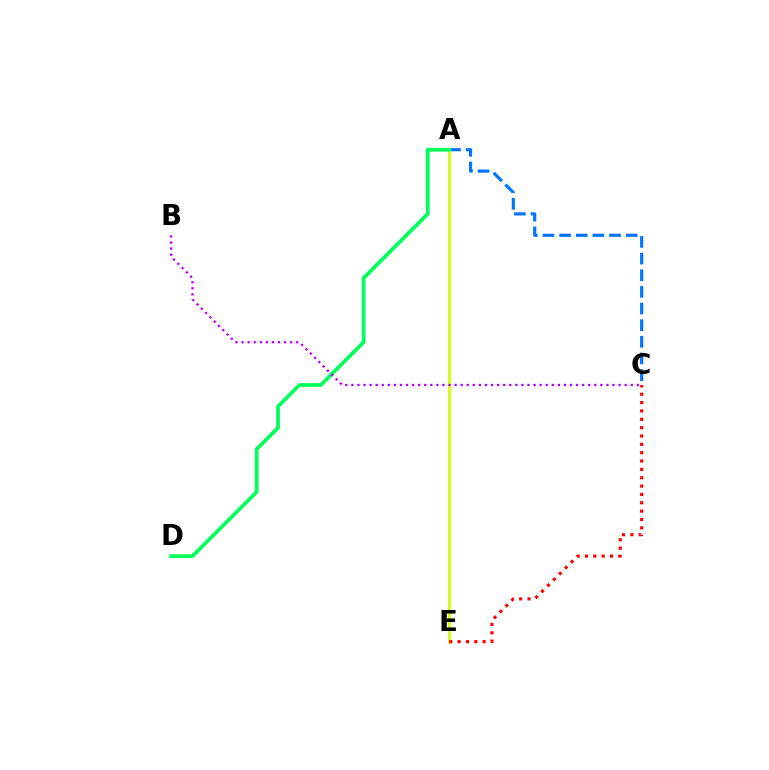{('A', 'C'): [{'color': '#0074ff', 'line_style': 'dashed', 'thickness': 2.26}], ('A', 'E'): [{'color': '#d1ff00', 'line_style': 'solid', 'thickness': 1.95}], ('A', 'D'): [{'color': '#00ff5c', 'line_style': 'solid', 'thickness': 2.68}], ('C', 'E'): [{'color': '#ff0000', 'line_style': 'dotted', 'thickness': 2.27}], ('B', 'C'): [{'color': '#b900ff', 'line_style': 'dotted', 'thickness': 1.65}]}